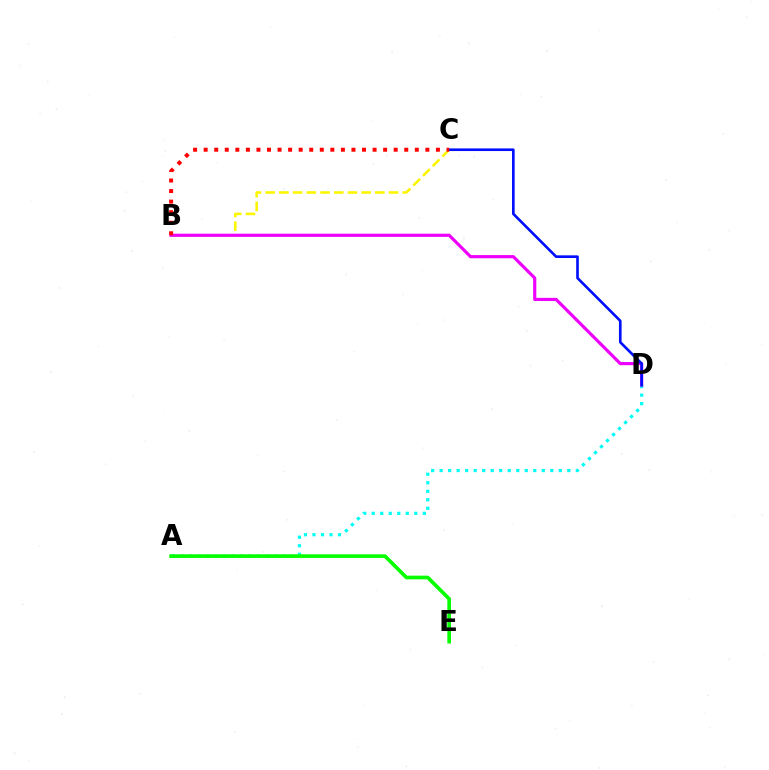{('A', 'D'): [{'color': '#00fff6', 'line_style': 'dotted', 'thickness': 2.31}], ('A', 'E'): [{'color': '#08ff00', 'line_style': 'solid', 'thickness': 2.64}], ('B', 'C'): [{'color': '#fcf500', 'line_style': 'dashed', 'thickness': 1.86}, {'color': '#ff0000', 'line_style': 'dotted', 'thickness': 2.87}], ('B', 'D'): [{'color': '#ee00ff', 'line_style': 'solid', 'thickness': 2.27}], ('C', 'D'): [{'color': '#0010ff', 'line_style': 'solid', 'thickness': 1.91}]}